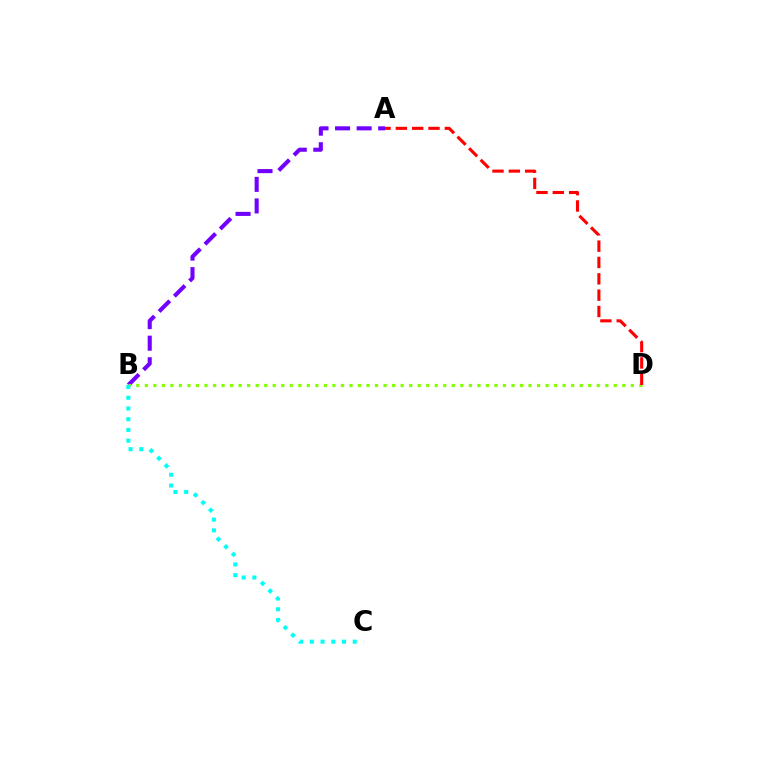{('A', 'B'): [{'color': '#7200ff', 'line_style': 'dashed', 'thickness': 2.93}], ('B', 'D'): [{'color': '#84ff00', 'line_style': 'dotted', 'thickness': 2.32}], ('B', 'C'): [{'color': '#00fff6', 'line_style': 'dotted', 'thickness': 2.91}], ('A', 'D'): [{'color': '#ff0000', 'line_style': 'dashed', 'thickness': 2.22}]}